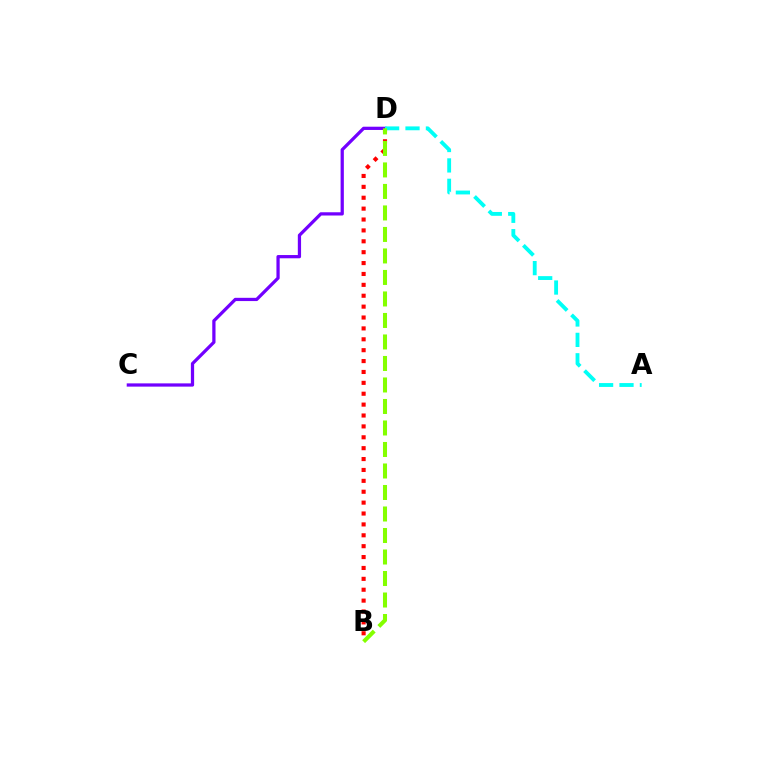{('B', 'D'): [{'color': '#ff0000', 'line_style': 'dotted', 'thickness': 2.96}, {'color': '#84ff00', 'line_style': 'dashed', 'thickness': 2.92}], ('C', 'D'): [{'color': '#7200ff', 'line_style': 'solid', 'thickness': 2.34}], ('A', 'D'): [{'color': '#00fff6', 'line_style': 'dashed', 'thickness': 2.77}]}